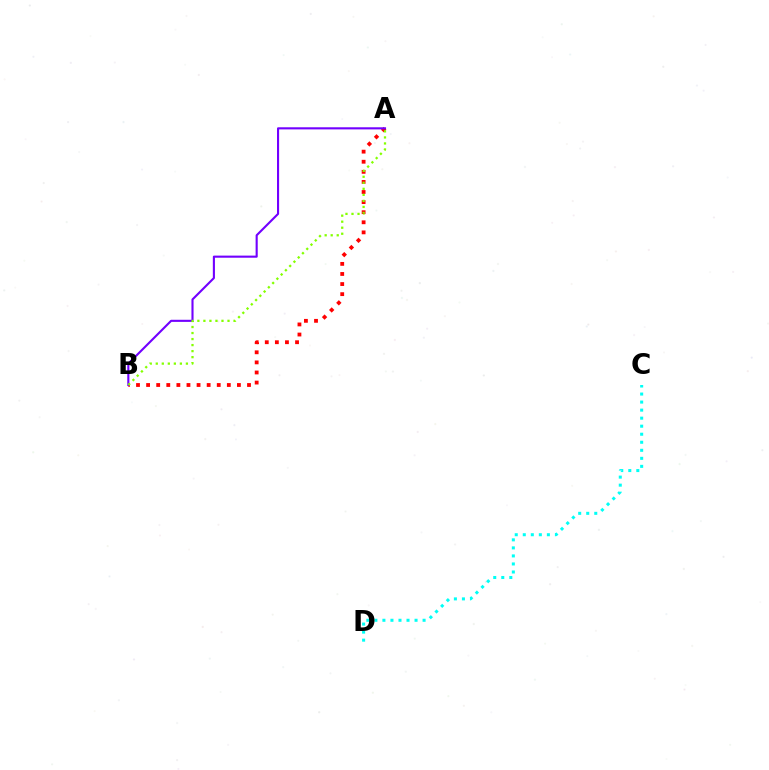{('A', 'B'): [{'color': '#ff0000', 'line_style': 'dotted', 'thickness': 2.74}, {'color': '#7200ff', 'line_style': 'solid', 'thickness': 1.52}, {'color': '#84ff00', 'line_style': 'dotted', 'thickness': 1.64}], ('C', 'D'): [{'color': '#00fff6', 'line_style': 'dotted', 'thickness': 2.18}]}